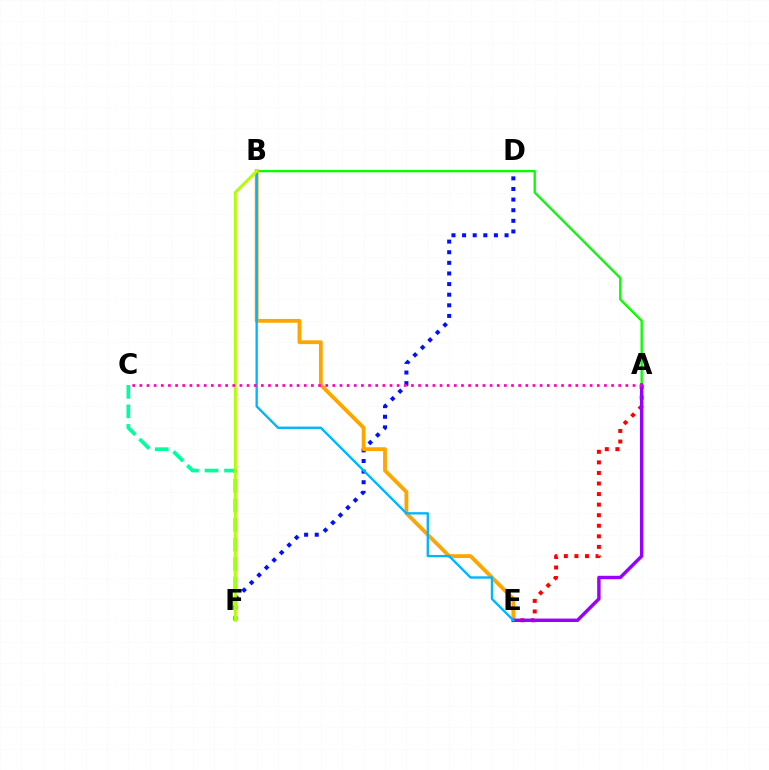{('A', 'B'): [{'color': '#08ff00', 'line_style': 'solid', 'thickness': 1.68}], ('D', 'F'): [{'color': '#0010ff', 'line_style': 'dotted', 'thickness': 2.88}], ('B', 'E'): [{'color': '#ffa500', 'line_style': 'solid', 'thickness': 2.73}, {'color': '#00b5ff', 'line_style': 'solid', 'thickness': 1.69}], ('A', 'E'): [{'color': '#ff0000', 'line_style': 'dotted', 'thickness': 2.87}, {'color': '#9b00ff', 'line_style': 'solid', 'thickness': 2.47}], ('C', 'F'): [{'color': '#00ff9d', 'line_style': 'dashed', 'thickness': 2.66}], ('B', 'F'): [{'color': '#b3ff00', 'line_style': 'solid', 'thickness': 2.19}], ('A', 'C'): [{'color': '#ff00bd', 'line_style': 'dotted', 'thickness': 1.94}]}